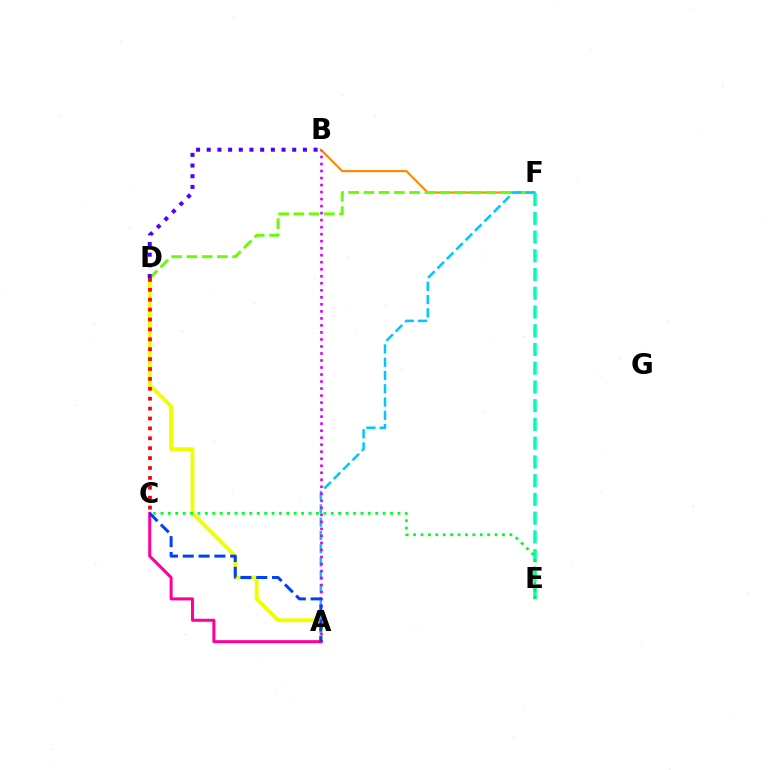{('B', 'F'): [{'color': '#ff8800', 'line_style': 'solid', 'thickness': 1.54}], ('D', 'F'): [{'color': '#66ff00', 'line_style': 'dashed', 'thickness': 2.07}], ('A', 'D'): [{'color': '#eeff00', 'line_style': 'solid', 'thickness': 2.77}], ('A', 'F'): [{'color': '#00c7ff', 'line_style': 'dashed', 'thickness': 1.8}], ('A', 'B'): [{'color': '#d600ff', 'line_style': 'dotted', 'thickness': 1.91}], ('A', 'C'): [{'color': '#ff00a0', 'line_style': 'solid', 'thickness': 2.18}, {'color': '#003fff', 'line_style': 'dashed', 'thickness': 2.15}], ('E', 'F'): [{'color': '#00ffaf', 'line_style': 'dashed', 'thickness': 2.55}], ('C', 'D'): [{'color': '#ff0000', 'line_style': 'dotted', 'thickness': 2.69}], ('C', 'E'): [{'color': '#00ff27', 'line_style': 'dotted', 'thickness': 2.01}], ('B', 'D'): [{'color': '#4f00ff', 'line_style': 'dotted', 'thickness': 2.9}]}